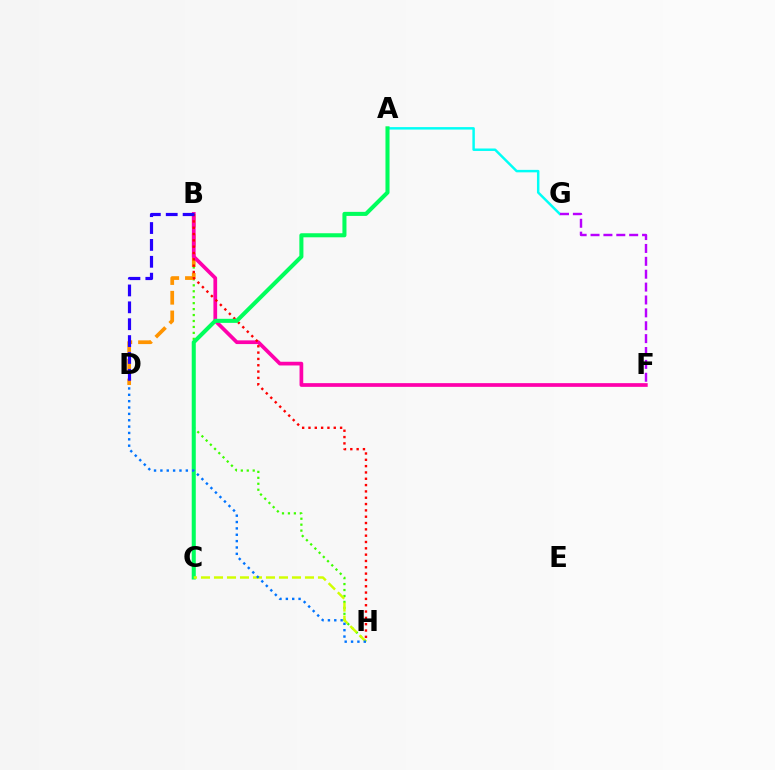{('B', 'H'): [{'color': '#3dff00', 'line_style': 'dotted', 'thickness': 1.62}, {'color': '#ff0000', 'line_style': 'dotted', 'thickness': 1.72}], ('B', 'D'): [{'color': '#ff9400', 'line_style': 'dashed', 'thickness': 2.68}, {'color': '#2500ff', 'line_style': 'dashed', 'thickness': 2.29}], ('B', 'F'): [{'color': '#ff00ac', 'line_style': 'solid', 'thickness': 2.67}], ('A', 'G'): [{'color': '#00fff6', 'line_style': 'solid', 'thickness': 1.77}], ('A', 'C'): [{'color': '#00ff5c', 'line_style': 'solid', 'thickness': 2.92}], ('C', 'H'): [{'color': '#d1ff00', 'line_style': 'dashed', 'thickness': 1.77}], ('F', 'G'): [{'color': '#b900ff', 'line_style': 'dashed', 'thickness': 1.75}], ('D', 'H'): [{'color': '#0074ff', 'line_style': 'dotted', 'thickness': 1.73}]}